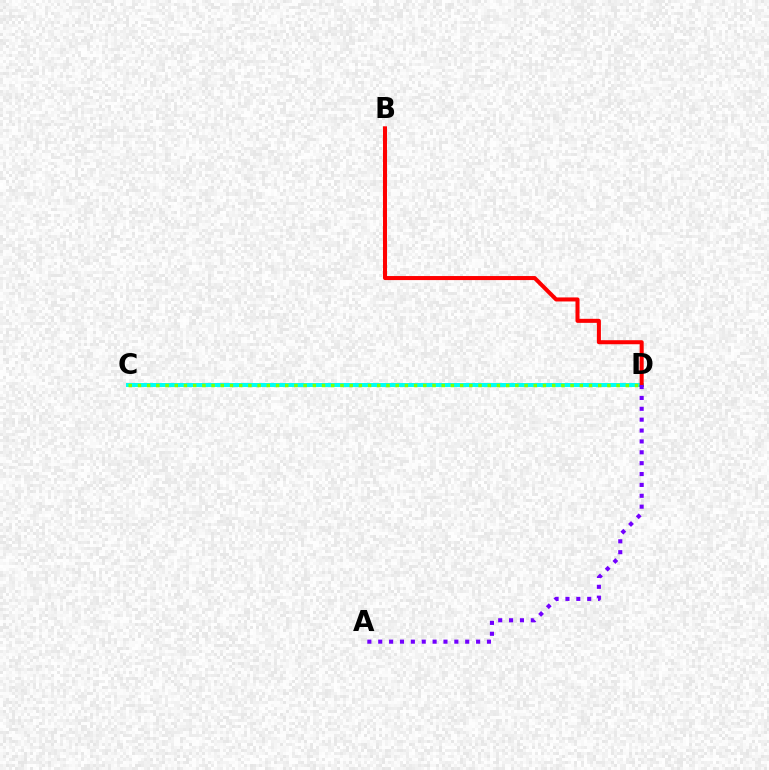{('C', 'D'): [{'color': '#00fff6', 'line_style': 'solid', 'thickness': 2.87}, {'color': '#84ff00', 'line_style': 'dotted', 'thickness': 2.5}], ('B', 'D'): [{'color': '#ff0000', 'line_style': 'solid', 'thickness': 2.91}], ('A', 'D'): [{'color': '#7200ff', 'line_style': 'dotted', 'thickness': 2.95}]}